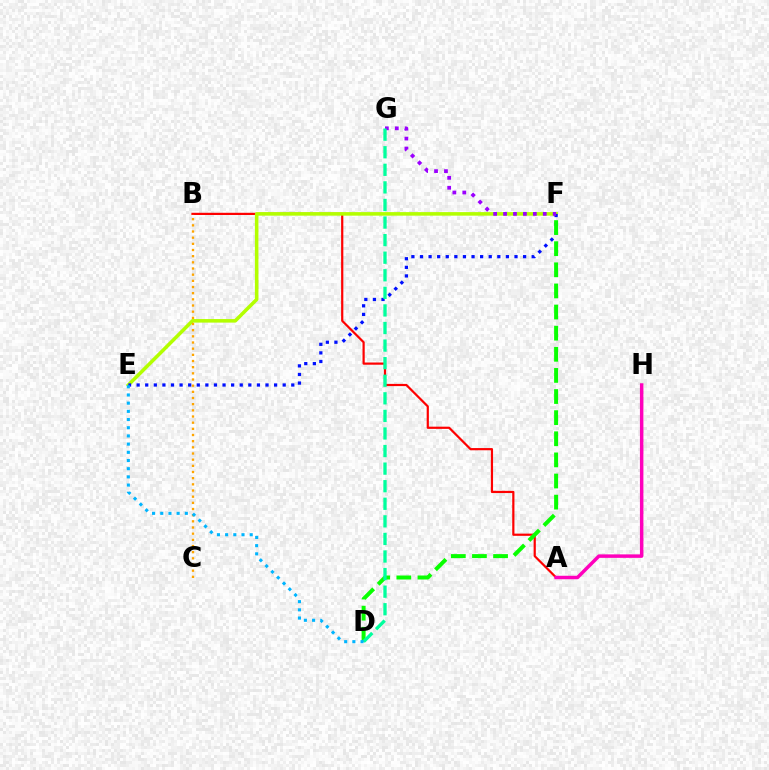{('A', 'B'): [{'color': '#ff0000', 'line_style': 'solid', 'thickness': 1.59}], ('A', 'H'): [{'color': '#ff00bd', 'line_style': 'solid', 'thickness': 2.5}], ('E', 'F'): [{'color': '#b3ff00', 'line_style': 'solid', 'thickness': 2.56}, {'color': '#0010ff', 'line_style': 'dotted', 'thickness': 2.33}], ('F', 'G'): [{'color': '#9b00ff', 'line_style': 'dotted', 'thickness': 2.7}], ('B', 'C'): [{'color': '#ffa500', 'line_style': 'dotted', 'thickness': 1.68}], ('D', 'F'): [{'color': '#08ff00', 'line_style': 'dashed', 'thickness': 2.87}], ('D', 'G'): [{'color': '#00ff9d', 'line_style': 'dashed', 'thickness': 2.39}], ('D', 'E'): [{'color': '#00b5ff', 'line_style': 'dotted', 'thickness': 2.23}]}